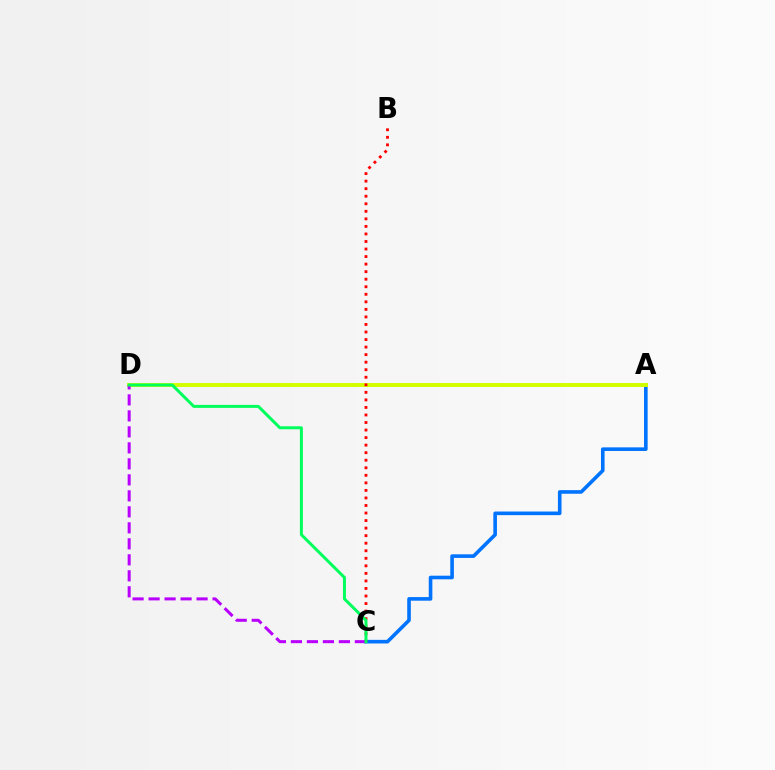{('A', 'C'): [{'color': '#0074ff', 'line_style': 'solid', 'thickness': 2.6}], ('A', 'D'): [{'color': '#d1ff00', 'line_style': 'solid', 'thickness': 2.83}], ('B', 'C'): [{'color': '#ff0000', 'line_style': 'dotted', 'thickness': 2.05}], ('C', 'D'): [{'color': '#b900ff', 'line_style': 'dashed', 'thickness': 2.17}, {'color': '#00ff5c', 'line_style': 'solid', 'thickness': 2.15}]}